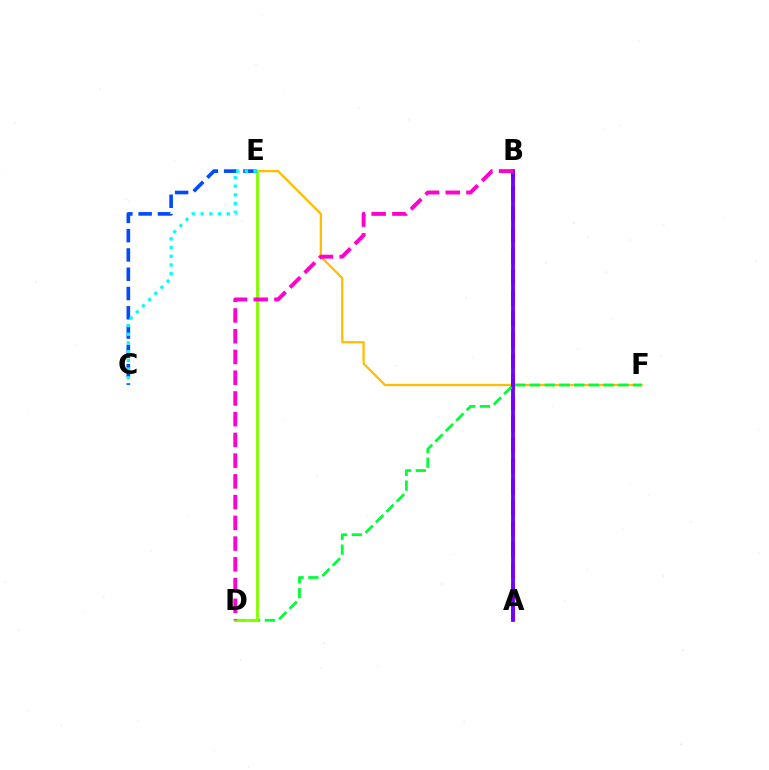{('E', 'F'): [{'color': '#ffbd00', 'line_style': 'solid', 'thickness': 1.64}], ('A', 'B'): [{'color': '#ff0000', 'line_style': 'dashed', 'thickness': 2.85}, {'color': '#7200ff', 'line_style': 'solid', 'thickness': 2.75}], ('D', 'F'): [{'color': '#00ff39', 'line_style': 'dashed', 'thickness': 2.0}], ('D', 'E'): [{'color': '#84ff00', 'line_style': 'solid', 'thickness': 2.05}], ('C', 'E'): [{'color': '#004bff', 'line_style': 'dashed', 'thickness': 2.62}, {'color': '#00fff6', 'line_style': 'dotted', 'thickness': 2.36}], ('B', 'D'): [{'color': '#ff00cf', 'line_style': 'dashed', 'thickness': 2.82}]}